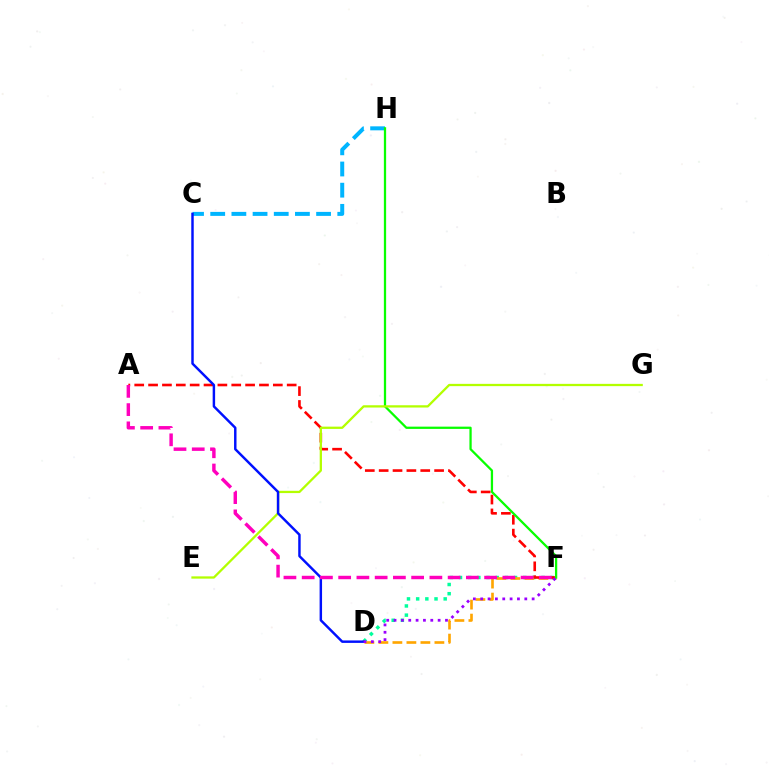{('C', 'H'): [{'color': '#00b5ff', 'line_style': 'dashed', 'thickness': 2.88}], ('D', 'F'): [{'color': '#00ff9d', 'line_style': 'dotted', 'thickness': 2.49}, {'color': '#ffa500', 'line_style': 'dashed', 'thickness': 1.9}, {'color': '#9b00ff', 'line_style': 'dotted', 'thickness': 2.0}], ('A', 'F'): [{'color': '#ff0000', 'line_style': 'dashed', 'thickness': 1.88}, {'color': '#ff00bd', 'line_style': 'dashed', 'thickness': 2.48}], ('F', 'H'): [{'color': '#08ff00', 'line_style': 'solid', 'thickness': 1.63}], ('E', 'G'): [{'color': '#b3ff00', 'line_style': 'solid', 'thickness': 1.64}], ('C', 'D'): [{'color': '#0010ff', 'line_style': 'solid', 'thickness': 1.77}]}